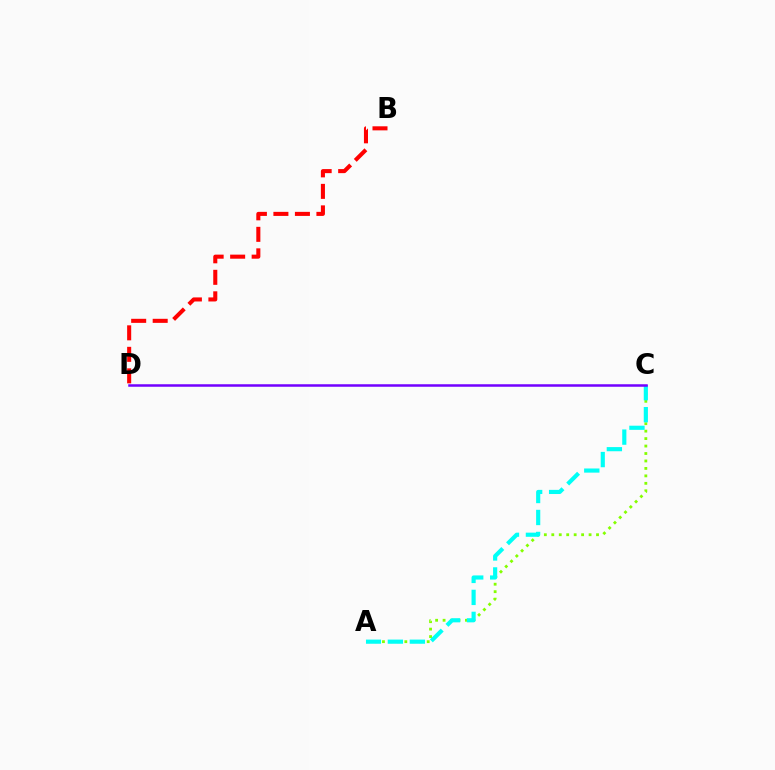{('A', 'C'): [{'color': '#84ff00', 'line_style': 'dotted', 'thickness': 2.03}, {'color': '#00fff6', 'line_style': 'dashed', 'thickness': 2.99}], ('C', 'D'): [{'color': '#7200ff', 'line_style': 'solid', 'thickness': 1.81}], ('B', 'D'): [{'color': '#ff0000', 'line_style': 'dashed', 'thickness': 2.92}]}